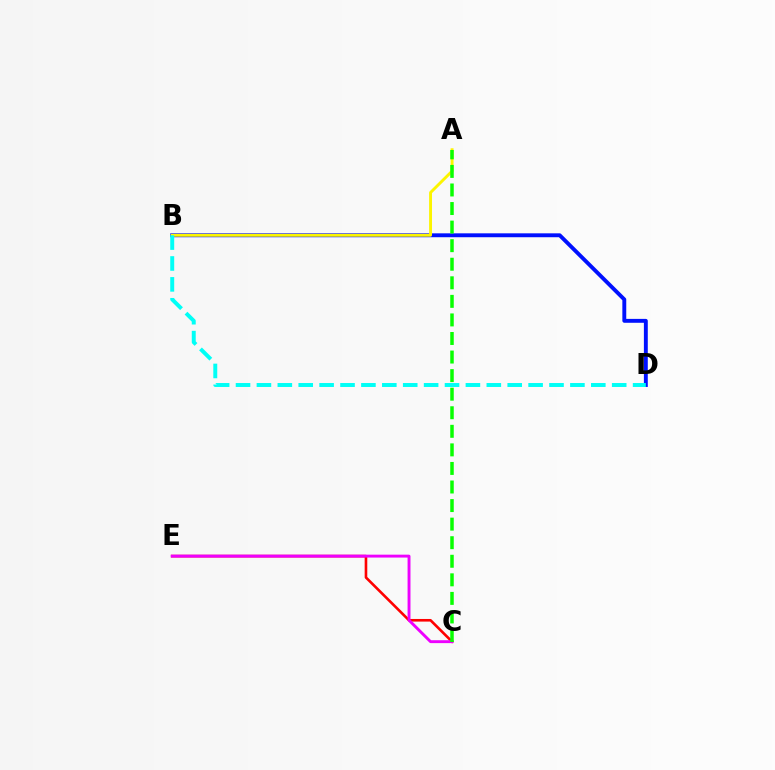{('C', 'E'): [{'color': '#ff0000', 'line_style': 'solid', 'thickness': 1.89}, {'color': '#ee00ff', 'line_style': 'solid', 'thickness': 2.09}], ('B', 'D'): [{'color': '#0010ff', 'line_style': 'solid', 'thickness': 2.81}, {'color': '#00fff6', 'line_style': 'dashed', 'thickness': 2.84}], ('A', 'B'): [{'color': '#fcf500', 'line_style': 'solid', 'thickness': 2.09}], ('A', 'C'): [{'color': '#08ff00', 'line_style': 'dashed', 'thickness': 2.52}]}